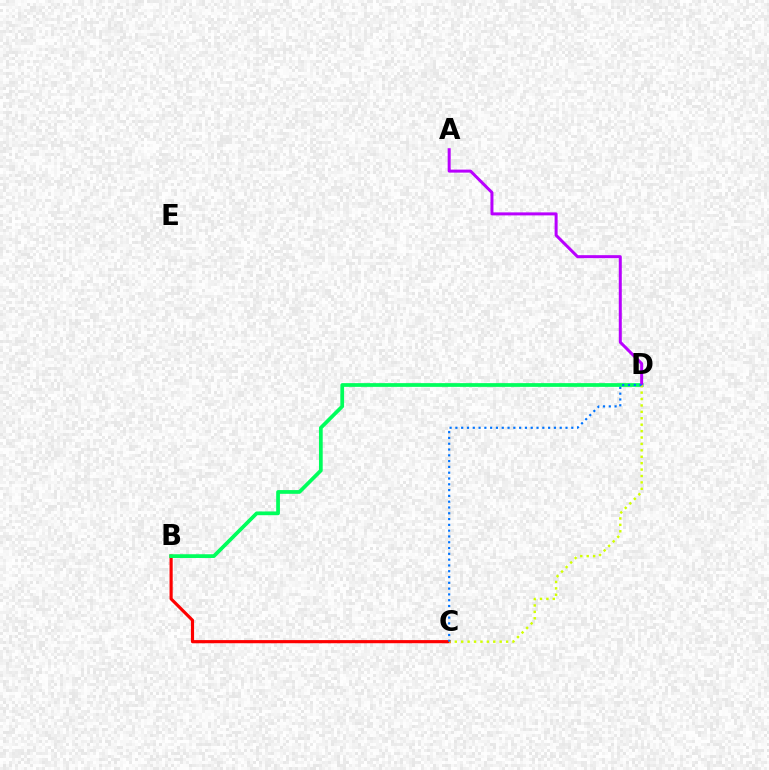{('B', 'C'): [{'color': '#ff0000', 'line_style': 'solid', 'thickness': 2.27}], ('B', 'D'): [{'color': '#00ff5c', 'line_style': 'solid', 'thickness': 2.69}], ('A', 'D'): [{'color': '#b900ff', 'line_style': 'solid', 'thickness': 2.16}], ('C', 'D'): [{'color': '#d1ff00', 'line_style': 'dotted', 'thickness': 1.74}, {'color': '#0074ff', 'line_style': 'dotted', 'thickness': 1.57}]}